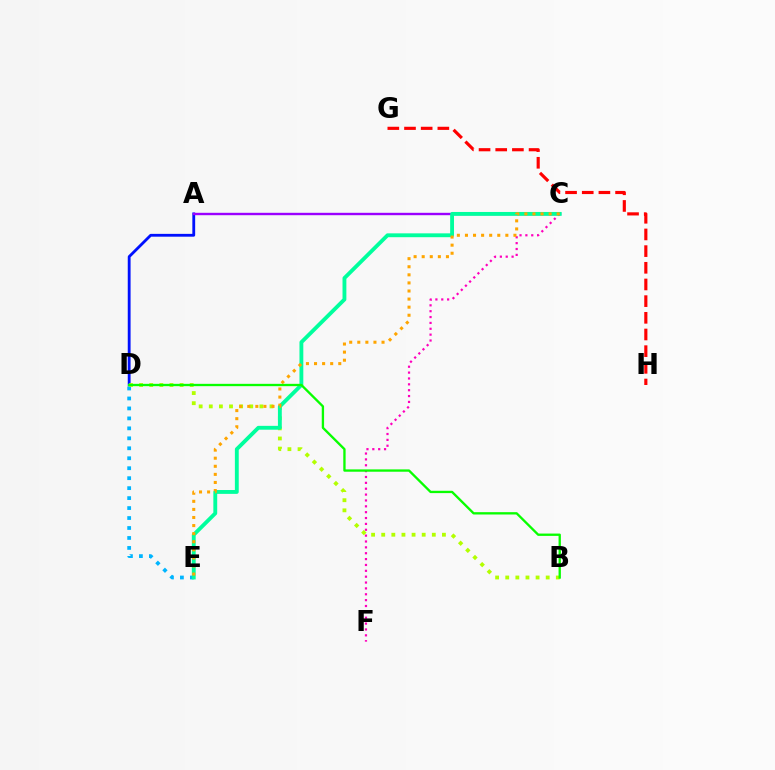{('A', 'D'): [{'color': '#0010ff', 'line_style': 'solid', 'thickness': 2.03}], ('D', 'E'): [{'color': '#00b5ff', 'line_style': 'dotted', 'thickness': 2.71}], ('G', 'H'): [{'color': '#ff0000', 'line_style': 'dashed', 'thickness': 2.27}], ('C', 'F'): [{'color': '#ff00bd', 'line_style': 'dotted', 'thickness': 1.59}], ('A', 'C'): [{'color': '#9b00ff', 'line_style': 'solid', 'thickness': 1.72}], ('B', 'D'): [{'color': '#b3ff00', 'line_style': 'dotted', 'thickness': 2.75}, {'color': '#08ff00', 'line_style': 'solid', 'thickness': 1.68}], ('C', 'E'): [{'color': '#00ff9d', 'line_style': 'solid', 'thickness': 2.77}, {'color': '#ffa500', 'line_style': 'dotted', 'thickness': 2.2}]}